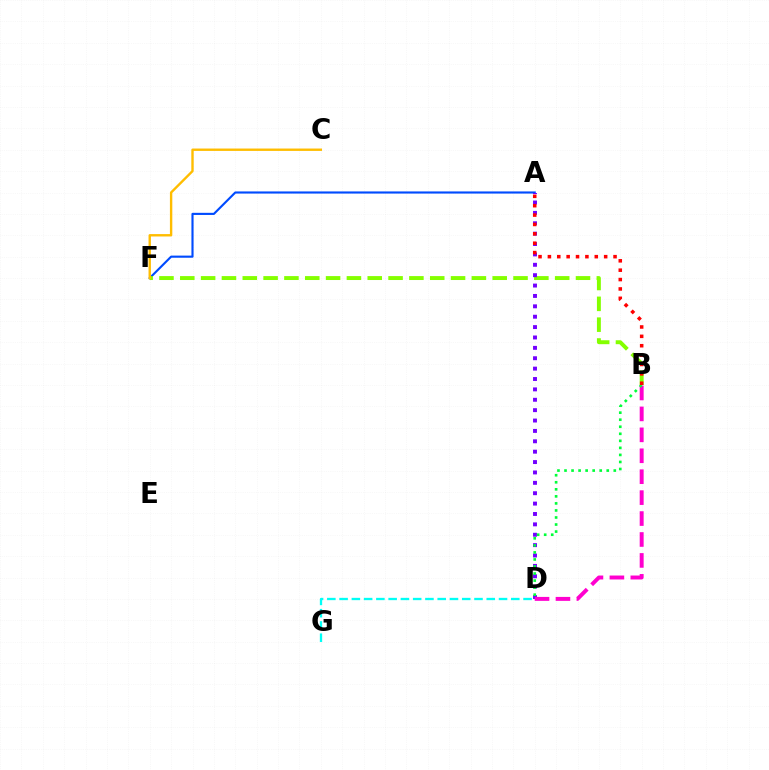{('A', 'F'): [{'color': '#004bff', 'line_style': 'solid', 'thickness': 1.54}], ('D', 'G'): [{'color': '#00fff6', 'line_style': 'dashed', 'thickness': 1.67}], ('B', 'F'): [{'color': '#84ff00', 'line_style': 'dashed', 'thickness': 2.83}], ('A', 'D'): [{'color': '#7200ff', 'line_style': 'dotted', 'thickness': 2.82}], ('B', 'D'): [{'color': '#ff00cf', 'line_style': 'dashed', 'thickness': 2.84}, {'color': '#00ff39', 'line_style': 'dotted', 'thickness': 1.91}], ('C', 'F'): [{'color': '#ffbd00', 'line_style': 'solid', 'thickness': 1.72}], ('A', 'B'): [{'color': '#ff0000', 'line_style': 'dotted', 'thickness': 2.55}]}